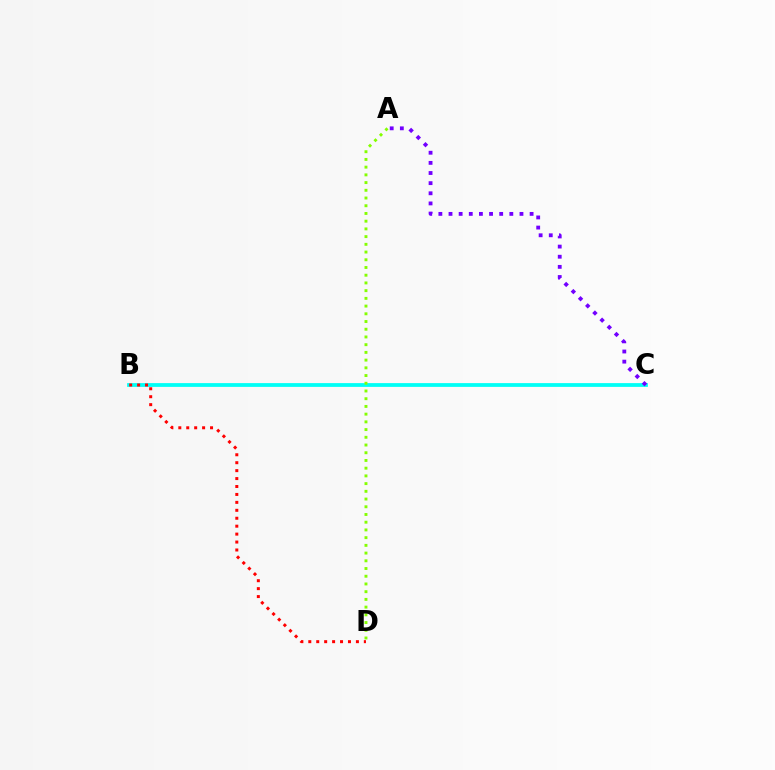{('B', 'C'): [{'color': '#00fff6', 'line_style': 'solid', 'thickness': 2.72}], ('A', 'C'): [{'color': '#7200ff', 'line_style': 'dotted', 'thickness': 2.75}], ('B', 'D'): [{'color': '#ff0000', 'line_style': 'dotted', 'thickness': 2.16}], ('A', 'D'): [{'color': '#84ff00', 'line_style': 'dotted', 'thickness': 2.1}]}